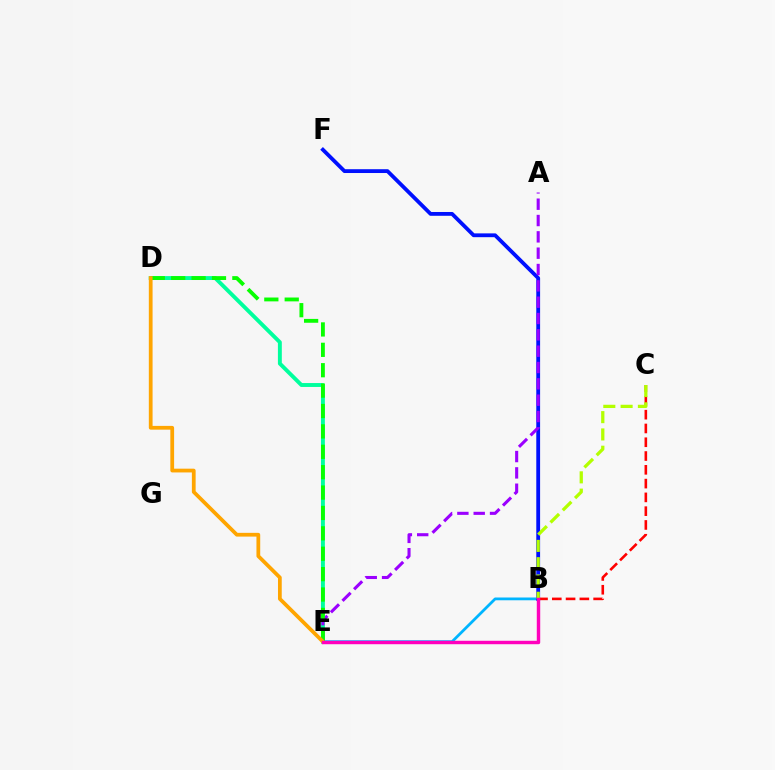{('B', 'E'): [{'color': '#00b5ff', 'line_style': 'solid', 'thickness': 2.0}, {'color': '#ff00bd', 'line_style': 'solid', 'thickness': 2.47}], ('B', 'F'): [{'color': '#0010ff', 'line_style': 'solid', 'thickness': 2.74}], ('D', 'E'): [{'color': '#00ff9d', 'line_style': 'solid', 'thickness': 2.81}, {'color': '#08ff00', 'line_style': 'dashed', 'thickness': 2.77}, {'color': '#ffa500', 'line_style': 'solid', 'thickness': 2.7}], ('A', 'E'): [{'color': '#9b00ff', 'line_style': 'dashed', 'thickness': 2.22}], ('B', 'C'): [{'color': '#ff0000', 'line_style': 'dashed', 'thickness': 1.87}, {'color': '#b3ff00', 'line_style': 'dashed', 'thickness': 2.35}]}